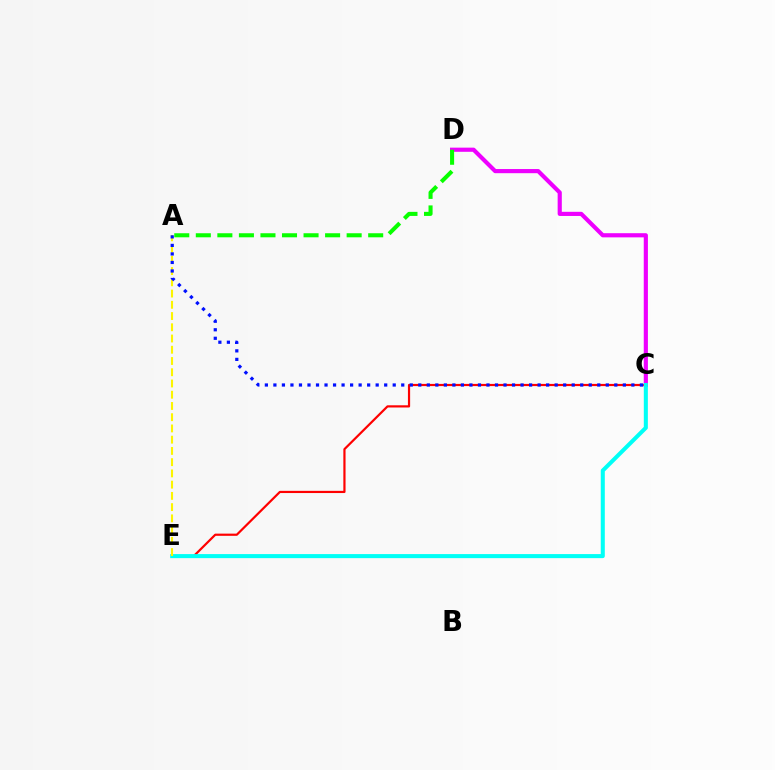{('C', 'E'): [{'color': '#ff0000', 'line_style': 'solid', 'thickness': 1.58}, {'color': '#00fff6', 'line_style': 'solid', 'thickness': 2.91}], ('C', 'D'): [{'color': '#ee00ff', 'line_style': 'solid', 'thickness': 2.99}], ('A', 'E'): [{'color': '#fcf500', 'line_style': 'dashed', 'thickness': 1.53}], ('A', 'C'): [{'color': '#0010ff', 'line_style': 'dotted', 'thickness': 2.32}], ('A', 'D'): [{'color': '#08ff00', 'line_style': 'dashed', 'thickness': 2.93}]}